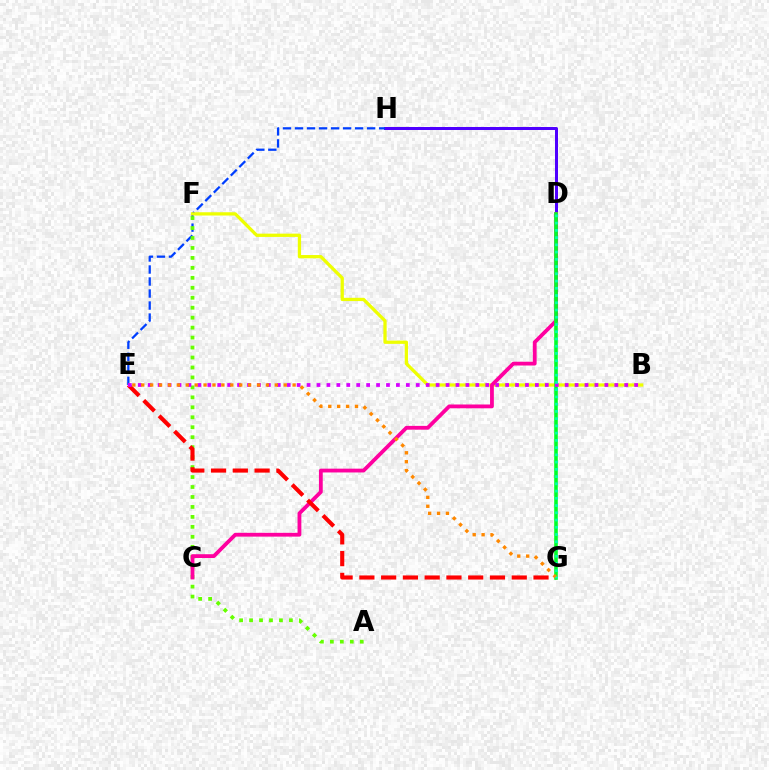{('D', 'H'): [{'color': '#4f00ff', 'line_style': 'solid', 'thickness': 2.17}], ('E', 'H'): [{'color': '#003fff', 'line_style': 'dashed', 'thickness': 1.63}], ('B', 'F'): [{'color': '#eeff00', 'line_style': 'solid', 'thickness': 2.36}], ('A', 'F'): [{'color': '#66ff00', 'line_style': 'dotted', 'thickness': 2.71}], ('C', 'D'): [{'color': '#ff00a0', 'line_style': 'solid', 'thickness': 2.74}], ('D', 'G'): [{'color': '#00c7ff', 'line_style': 'dashed', 'thickness': 1.51}, {'color': '#00ff27', 'line_style': 'solid', 'thickness': 2.58}, {'color': '#00ffaf', 'line_style': 'dotted', 'thickness': 1.97}], ('E', 'G'): [{'color': '#ff0000', 'line_style': 'dashed', 'thickness': 2.96}, {'color': '#ff8800', 'line_style': 'dotted', 'thickness': 2.42}], ('B', 'E'): [{'color': '#d600ff', 'line_style': 'dotted', 'thickness': 2.7}]}